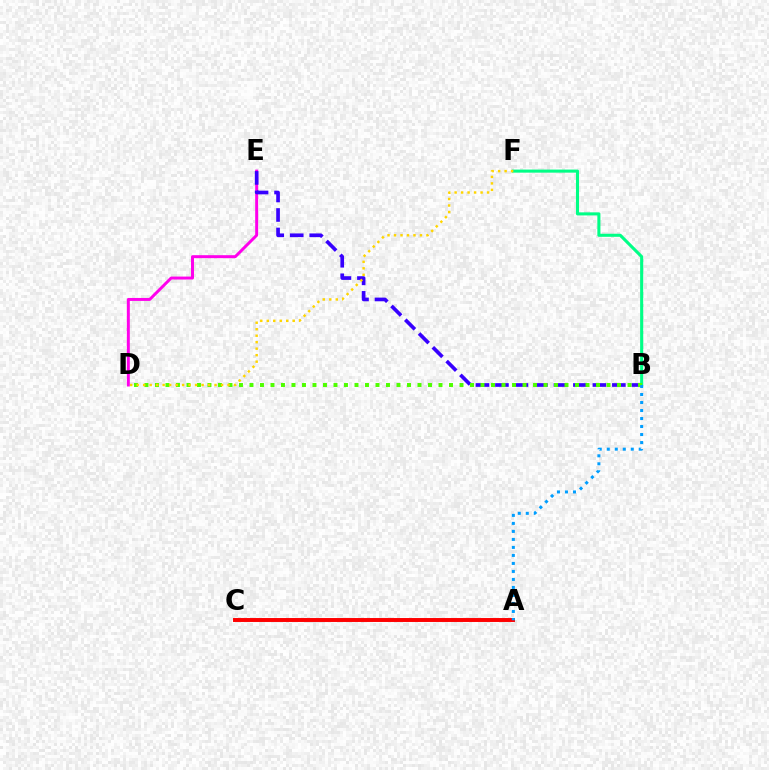{('A', 'C'): [{'color': '#ff0000', 'line_style': 'solid', 'thickness': 2.84}], ('D', 'E'): [{'color': '#ff00ed', 'line_style': 'solid', 'thickness': 2.14}], ('B', 'E'): [{'color': '#3700ff', 'line_style': 'dashed', 'thickness': 2.65}], ('B', 'F'): [{'color': '#00ff86', 'line_style': 'solid', 'thickness': 2.21}], ('B', 'D'): [{'color': '#4fff00', 'line_style': 'dotted', 'thickness': 2.85}], ('A', 'B'): [{'color': '#009eff', 'line_style': 'dotted', 'thickness': 2.18}], ('D', 'F'): [{'color': '#ffd500', 'line_style': 'dotted', 'thickness': 1.76}]}